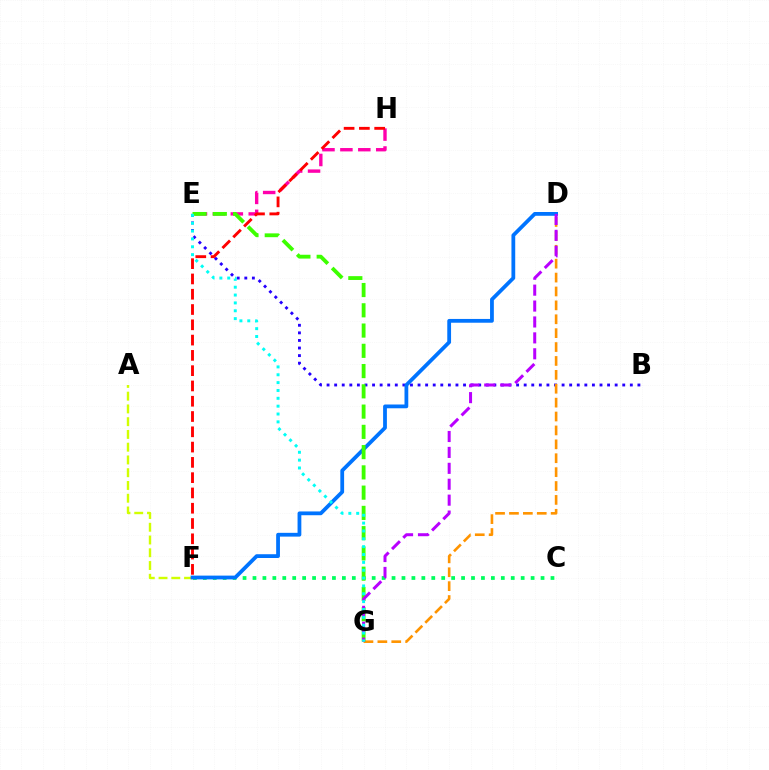{('B', 'E'): [{'color': '#2500ff', 'line_style': 'dotted', 'thickness': 2.06}], ('E', 'H'): [{'color': '#ff00ac', 'line_style': 'dashed', 'thickness': 2.43}], ('C', 'F'): [{'color': '#00ff5c', 'line_style': 'dotted', 'thickness': 2.7}], ('D', 'G'): [{'color': '#ff9400', 'line_style': 'dashed', 'thickness': 1.89}, {'color': '#b900ff', 'line_style': 'dashed', 'thickness': 2.16}], ('A', 'F'): [{'color': '#d1ff00', 'line_style': 'dashed', 'thickness': 1.73}], ('F', 'H'): [{'color': '#ff0000', 'line_style': 'dashed', 'thickness': 2.08}], ('D', 'F'): [{'color': '#0074ff', 'line_style': 'solid', 'thickness': 2.72}], ('E', 'G'): [{'color': '#3dff00', 'line_style': 'dashed', 'thickness': 2.75}, {'color': '#00fff6', 'line_style': 'dotted', 'thickness': 2.13}]}